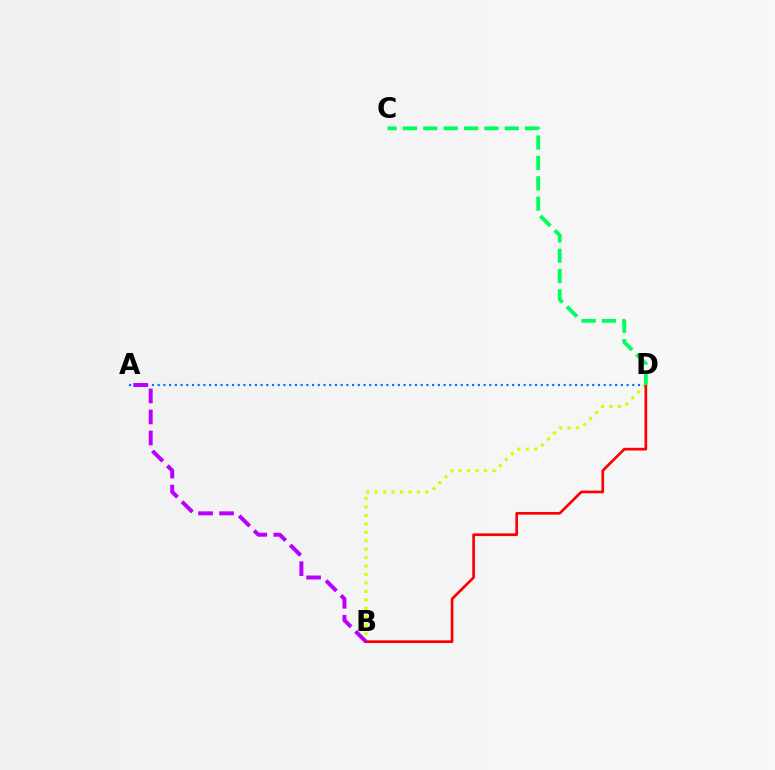{('A', 'D'): [{'color': '#0074ff', 'line_style': 'dotted', 'thickness': 1.55}], ('B', 'D'): [{'color': '#d1ff00', 'line_style': 'dotted', 'thickness': 2.29}, {'color': '#ff0000', 'line_style': 'solid', 'thickness': 1.94}], ('A', 'B'): [{'color': '#b900ff', 'line_style': 'dashed', 'thickness': 2.85}], ('C', 'D'): [{'color': '#00ff5c', 'line_style': 'dashed', 'thickness': 2.76}]}